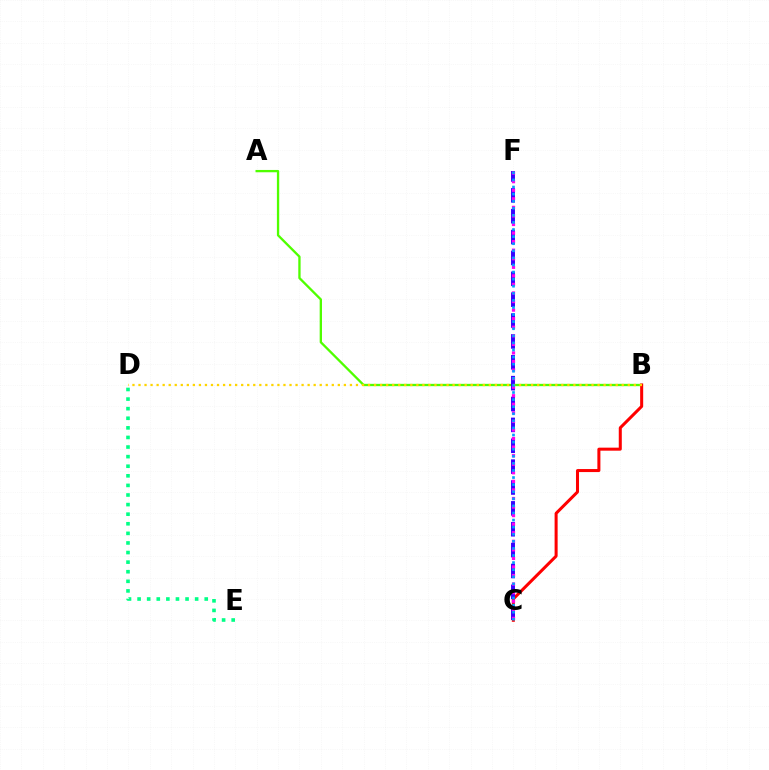{('A', 'B'): [{'color': '#4fff00', 'line_style': 'solid', 'thickness': 1.67}], ('B', 'C'): [{'color': '#ff0000', 'line_style': 'solid', 'thickness': 2.18}], ('C', 'F'): [{'color': '#3700ff', 'line_style': 'dashed', 'thickness': 2.83}, {'color': '#ff00ed', 'line_style': 'dotted', 'thickness': 2.33}, {'color': '#009eff', 'line_style': 'dotted', 'thickness': 1.93}], ('B', 'D'): [{'color': '#ffd500', 'line_style': 'dotted', 'thickness': 1.64}], ('D', 'E'): [{'color': '#00ff86', 'line_style': 'dotted', 'thickness': 2.61}]}